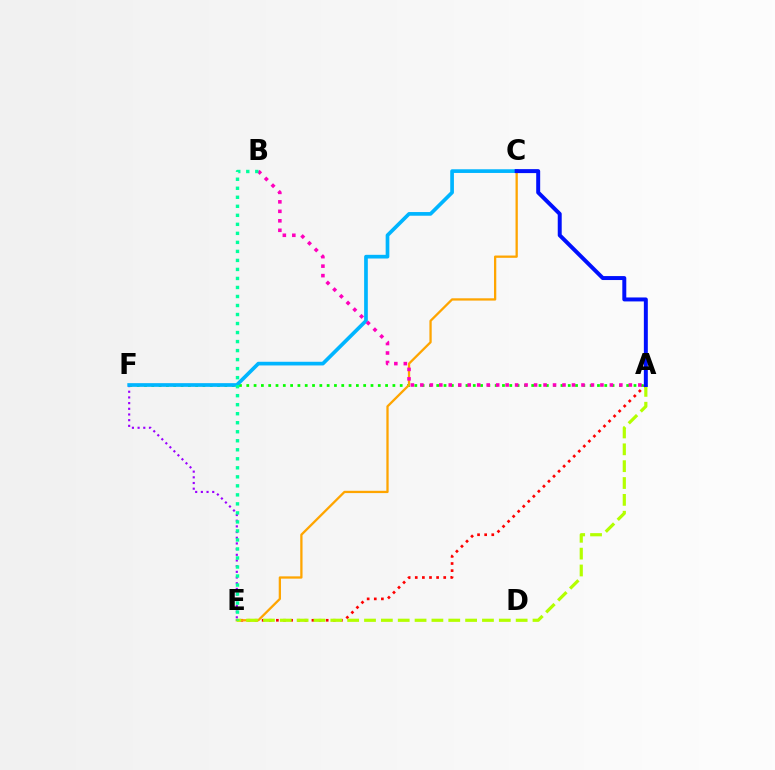{('A', 'F'): [{'color': '#08ff00', 'line_style': 'dotted', 'thickness': 1.98}], ('A', 'E'): [{'color': '#ff0000', 'line_style': 'dotted', 'thickness': 1.93}, {'color': '#b3ff00', 'line_style': 'dashed', 'thickness': 2.29}], ('C', 'E'): [{'color': '#ffa500', 'line_style': 'solid', 'thickness': 1.65}], ('E', 'F'): [{'color': '#9b00ff', 'line_style': 'dotted', 'thickness': 1.54}], ('C', 'F'): [{'color': '#00b5ff', 'line_style': 'solid', 'thickness': 2.65}], ('A', 'C'): [{'color': '#0010ff', 'line_style': 'solid', 'thickness': 2.85}], ('A', 'B'): [{'color': '#ff00bd', 'line_style': 'dotted', 'thickness': 2.58}], ('B', 'E'): [{'color': '#00ff9d', 'line_style': 'dotted', 'thickness': 2.45}]}